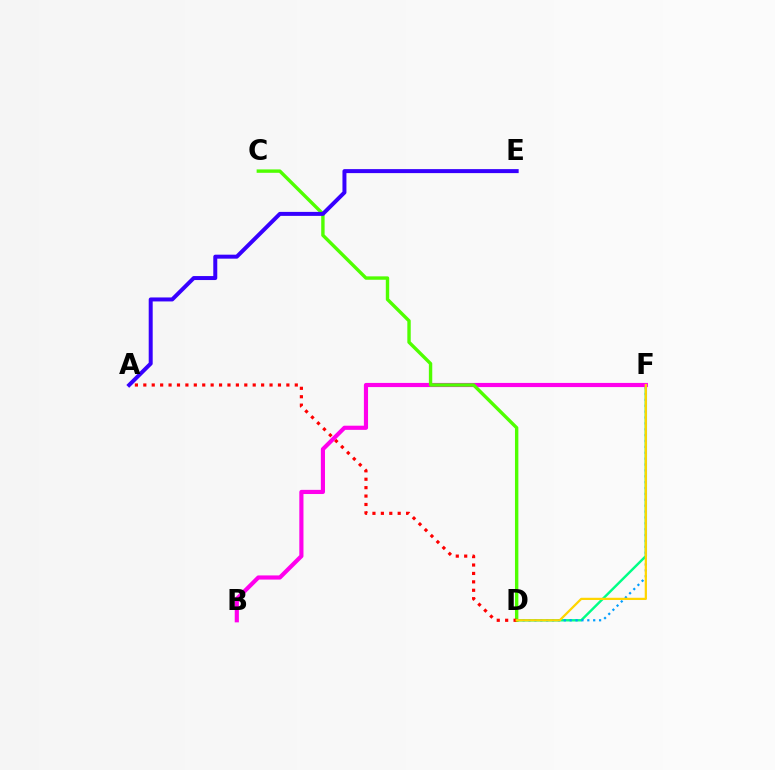{('D', 'F'): [{'color': '#00ff86', 'line_style': 'solid', 'thickness': 1.74}, {'color': '#009eff', 'line_style': 'dotted', 'thickness': 1.6}, {'color': '#ffd500', 'line_style': 'solid', 'thickness': 1.61}], ('B', 'F'): [{'color': '#ff00ed', 'line_style': 'solid', 'thickness': 2.99}], ('C', 'D'): [{'color': '#4fff00', 'line_style': 'solid', 'thickness': 2.44}], ('A', 'D'): [{'color': '#ff0000', 'line_style': 'dotted', 'thickness': 2.29}], ('A', 'E'): [{'color': '#3700ff', 'line_style': 'solid', 'thickness': 2.87}]}